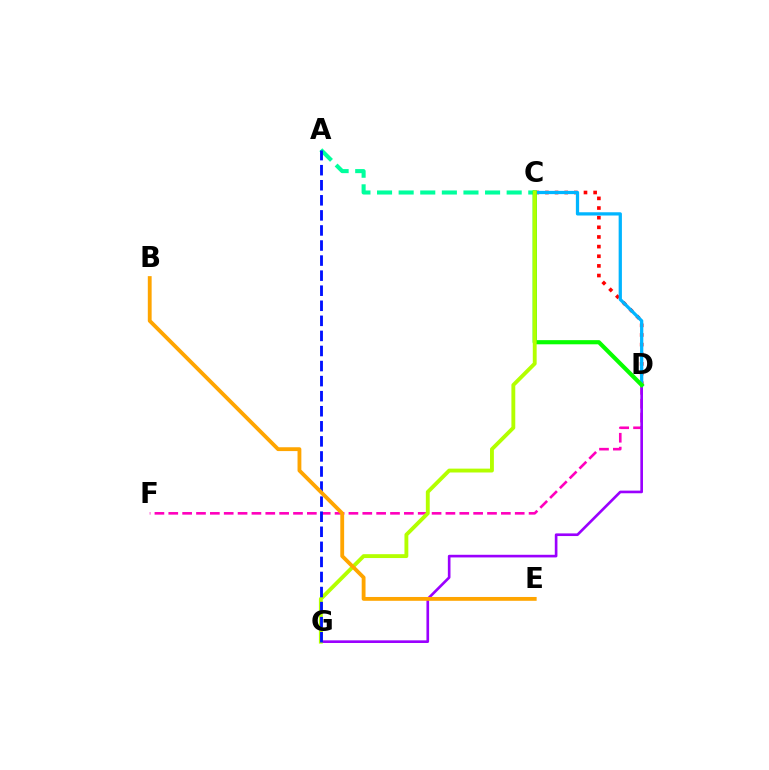{('C', 'D'): [{'color': '#ff0000', 'line_style': 'dotted', 'thickness': 2.62}, {'color': '#00b5ff', 'line_style': 'solid', 'thickness': 2.34}, {'color': '#08ff00', 'line_style': 'solid', 'thickness': 2.98}], ('D', 'F'): [{'color': '#ff00bd', 'line_style': 'dashed', 'thickness': 1.88}], ('D', 'G'): [{'color': '#9b00ff', 'line_style': 'solid', 'thickness': 1.9}], ('A', 'C'): [{'color': '#00ff9d', 'line_style': 'dashed', 'thickness': 2.94}], ('C', 'G'): [{'color': '#b3ff00', 'line_style': 'solid', 'thickness': 2.78}], ('A', 'G'): [{'color': '#0010ff', 'line_style': 'dashed', 'thickness': 2.05}], ('B', 'E'): [{'color': '#ffa500', 'line_style': 'solid', 'thickness': 2.76}]}